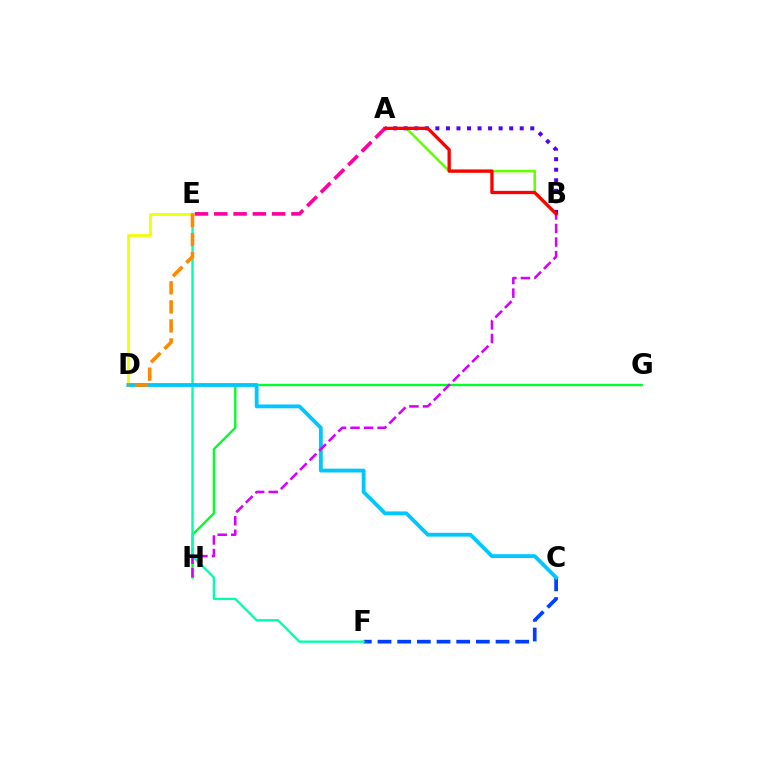{('C', 'F'): [{'color': '#003fff', 'line_style': 'dashed', 'thickness': 2.67}], ('G', 'H'): [{'color': '#00ff27', 'line_style': 'solid', 'thickness': 1.69}], ('D', 'E'): [{'color': '#eeff00', 'line_style': 'solid', 'thickness': 1.97}, {'color': '#ff8800', 'line_style': 'dashed', 'thickness': 2.59}], ('A', 'E'): [{'color': '#ff00a0', 'line_style': 'dashed', 'thickness': 2.62}], ('E', 'F'): [{'color': '#00ffaf', 'line_style': 'solid', 'thickness': 1.71}], ('C', 'D'): [{'color': '#00c7ff', 'line_style': 'solid', 'thickness': 2.75}], ('A', 'B'): [{'color': '#66ff00', 'line_style': 'solid', 'thickness': 1.87}, {'color': '#4f00ff', 'line_style': 'dotted', 'thickness': 2.86}, {'color': '#ff0000', 'line_style': 'solid', 'thickness': 2.38}], ('B', 'H'): [{'color': '#d600ff', 'line_style': 'dashed', 'thickness': 1.84}]}